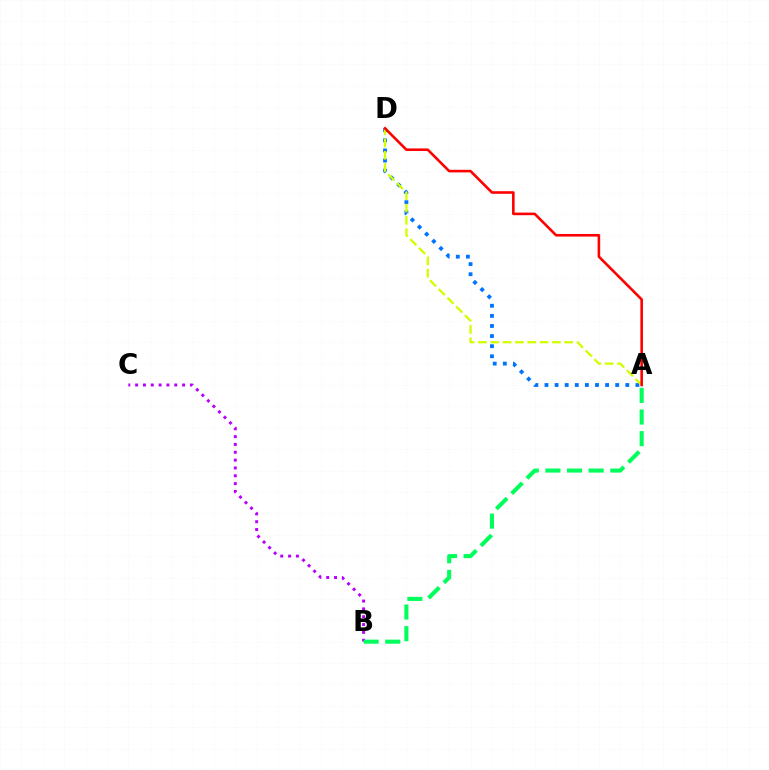{('A', 'D'): [{'color': '#0074ff', 'line_style': 'dotted', 'thickness': 2.74}, {'color': '#d1ff00', 'line_style': 'dashed', 'thickness': 1.68}, {'color': '#ff0000', 'line_style': 'solid', 'thickness': 1.87}], ('B', 'C'): [{'color': '#b900ff', 'line_style': 'dotted', 'thickness': 2.13}], ('A', 'B'): [{'color': '#00ff5c', 'line_style': 'dashed', 'thickness': 2.94}]}